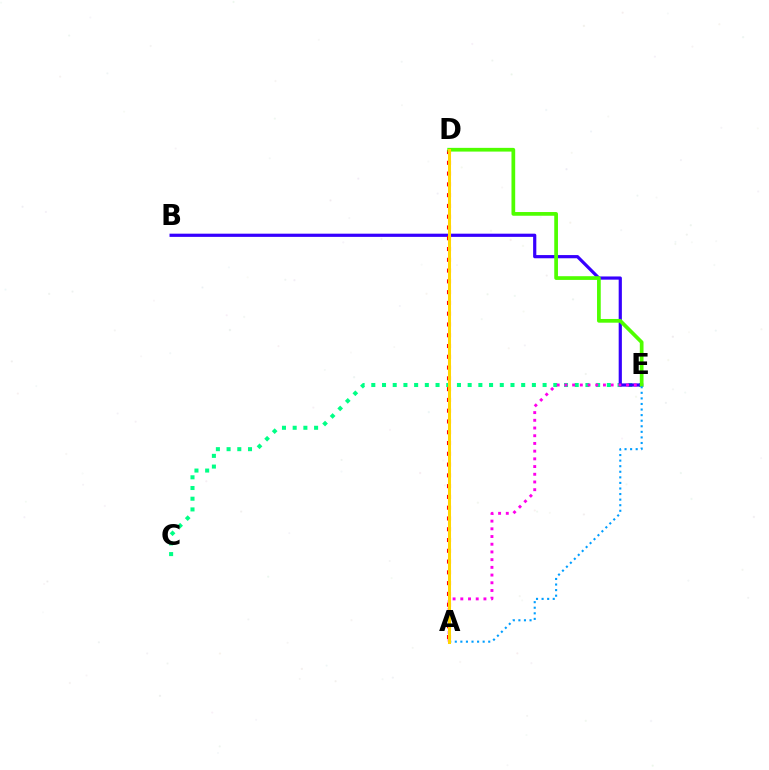{('C', 'E'): [{'color': '#00ff86', 'line_style': 'dotted', 'thickness': 2.91}], ('B', 'E'): [{'color': '#3700ff', 'line_style': 'solid', 'thickness': 2.3}], ('A', 'D'): [{'color': '#ff0000', 'line_style': 'dotted', 'thickness': 2.93}, {'color': '#ffd500', 'line_style': 'solid', 'thickness': 2.19}], ('A', 'E'): [{'color': '#ff00ed', 'line_style': 'dotted', 'thickness': 2.09}, {'color': '#009eff', 'line_style': 'dotted', 'thickness': 1.51}], ('D', 'E'): [{'color': '#4fff00', 'line_style': 'solid', 'thickness': 2.68}]}